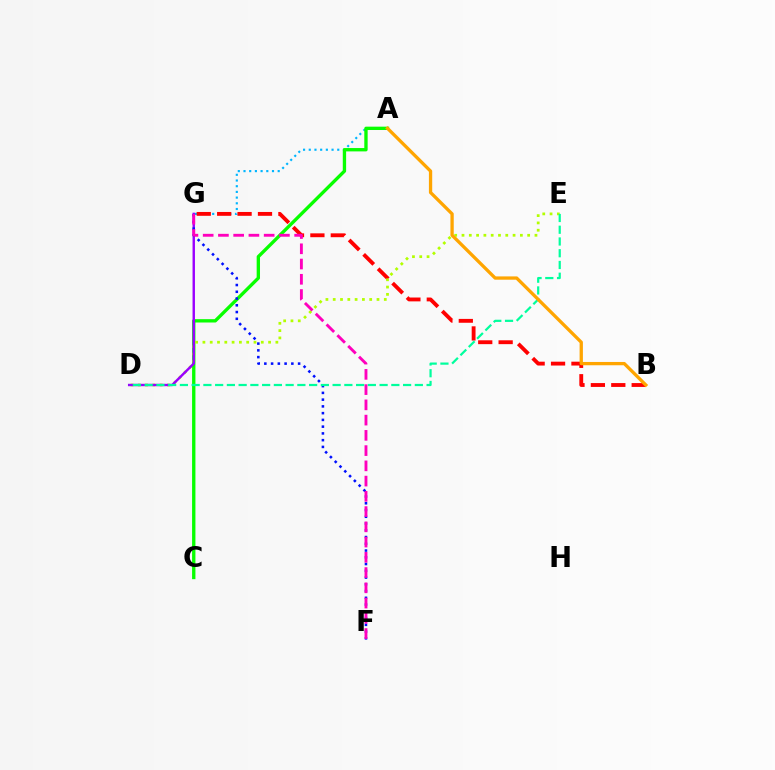{('A', 'G'): [{'color': '#00b5ff', 'line_style': 'dotted', 'thickness': 1.55}], ('B', 'G'): [{'color': '#ff0000', 'line_style': 'dashed', 'thickness': 2.77}], ('A', 'C'): [{'color': '#08ff00', 'line_style': 'solid', 'thickness': 2.41}], ('D', 'E'): [{'color': '#b3ff00', 'line_style': 'dotted', 'thickness': 1.98}, {'color': '#00ff9d', 'line_style': 'dashed', 'thickness': 1.6}], ('D', 'G'): [{'color': '#9b00ff', 'line_style': 'solid', 'thickness': 1.74}], ('F', 'G'): [{'color': '#0010ff', 'line_style': 'dotted', 'thickness': 1.83}, {'color': '#ff00bd', 'line_style': 'dashed', 'thickness': 2.07}], ('A', 'B'): [{'color': '#ffa500', 'line_style': 'solid', 'thickness': 2.37}]}